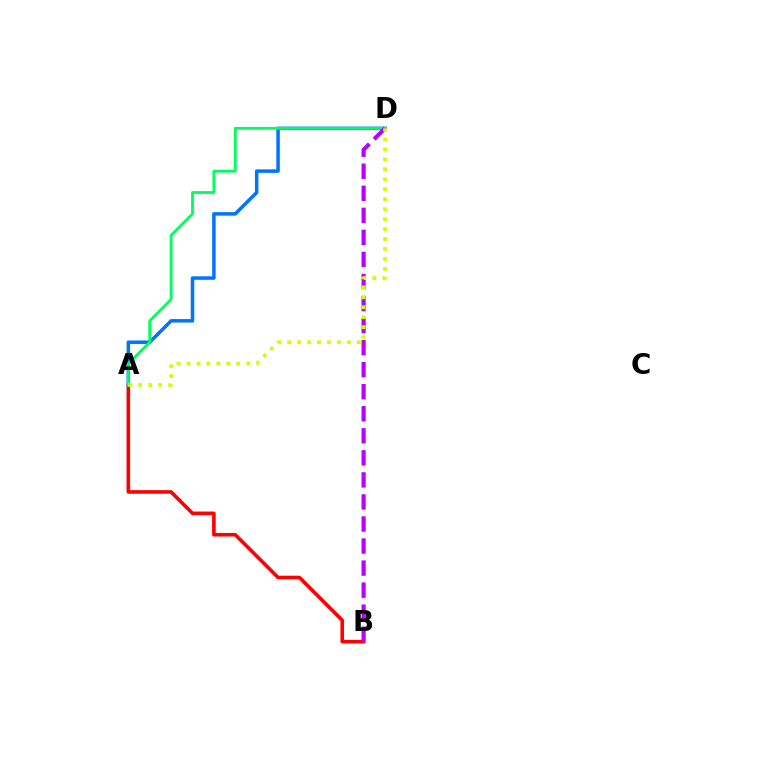{('A', 'B'): [{'color': '#ff0000', 'line_style': 'solid', 'thickness': 2.59}], ('A', 'D'): [{'color': '#0074ff', 'line_style': 'solid', 'thickness': 2.53}, {'color': '#00ff5c', 'line_style': 'solid', 'thickness': 2.05}, {'color': '#d1ff00', 'line_style': 'dotted', 'thickness': 2.7}], ('B', 'D'): [{'color': '#b900ff', 'line_style': 'dashed', 'thickness': 2.99}]}